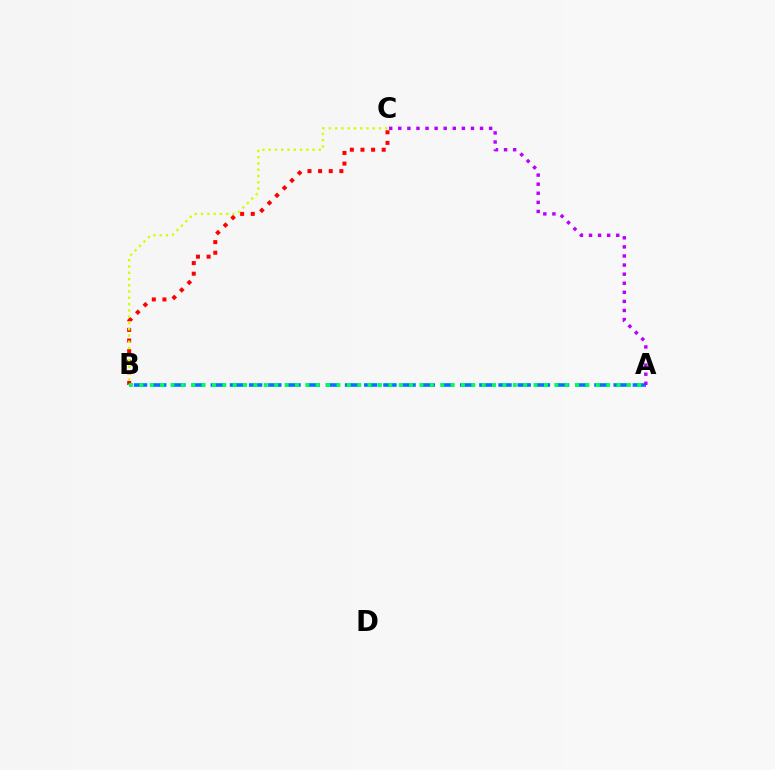{('A', 'B'): [{'color': '#0074ff', 'line_style': 'dashed', 'thickness': 2.61}, {'color': '#00ff5c', 'line_style': 'dotted', 'thickness': 2.82}], ('A', 'C'): [{'color': '#b900ff', 'line_style': 'dotted', 'thickness': 2.47}], ('B', 'C'): [{'color': '#ff0000', 'line_style': 'dotted', 'thickness': 2.89}, {'color': '#d1ff00', 'line_style': 'dotted', 'thickness': 1.7}]}